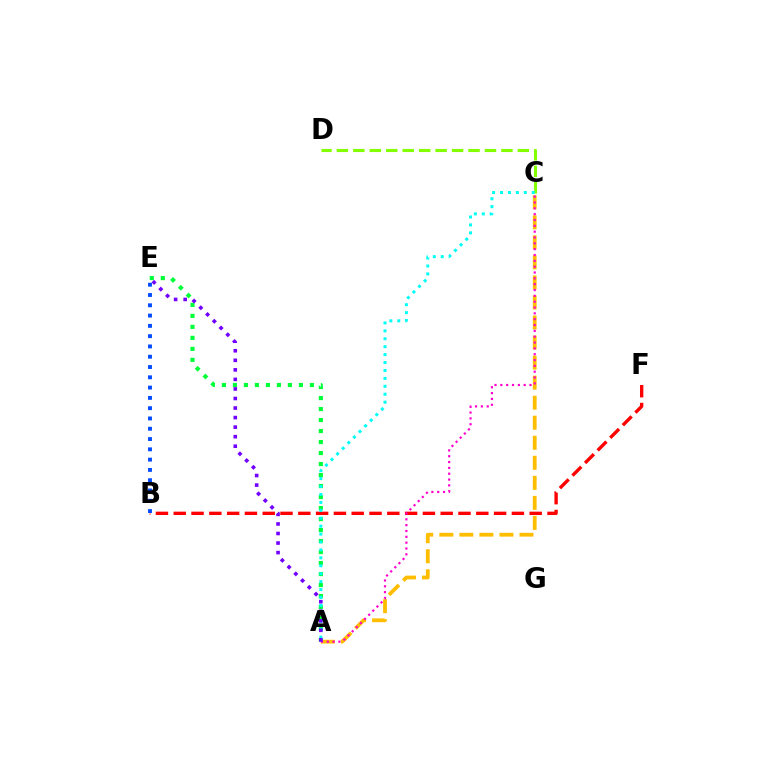{('C', 'D'): [{'color': '#84ff00', 'line_style': 'dashed', 'thickness': 2.24}], ('B', 'F'): [{'color': '#ff0000', 'line_style': 'dashed', 'thickness': 2.42}], ('A', 'E'): [{'color': '#00ff39', 'line_style': 'dotted', 'thickness': 2.99}, {'color': '#7200ff', 'line_style': 'dotted', 'thickness': 2.59}], ('A', 'C'): [{'color': '#00fff6', 'line_style': 'dotted', 'thickness': 2.15}, {'color': '#ffbd00', 'line_style': 'dashed', 'thickness': 2.72}, {'color': '#ff00cf', 'line_style': 'dotted', 'thickness': 1.59}], ('B', 'E'): [{'color': '#004bff', 'line_style': 'dotted', 'thickness': 2.8}]}